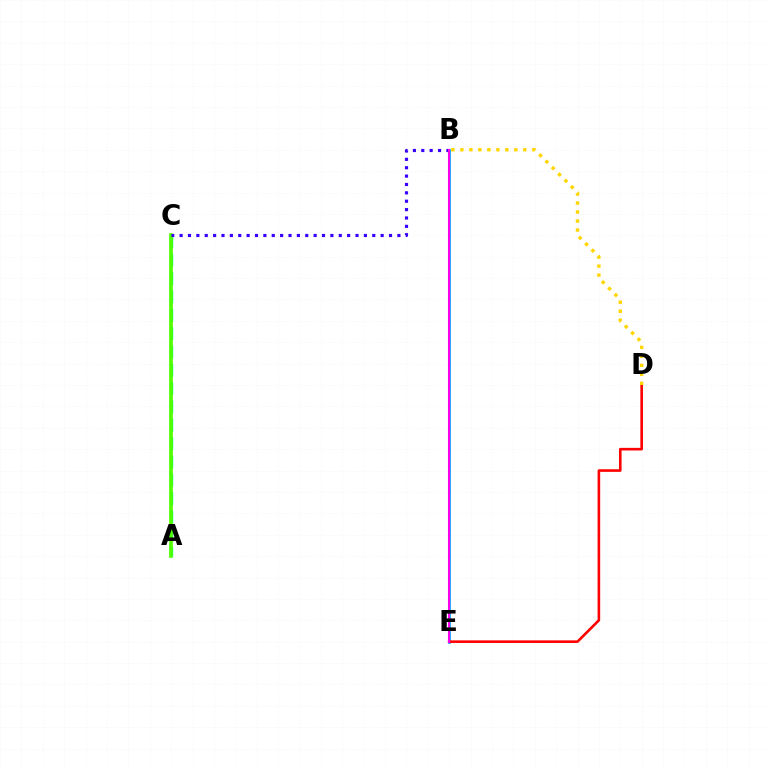{('B', 'E'): [{'color': '#009eff', 'line_style': 'solid', 'thickness': 1.92}, {'color': '#ff00ed', 'line_style': 'solid', 'thickness': 1.5}], ('A', 'C'): [{'color': '#00ff86', 'line_style': 'dashed', 'thickness': 2.49}, {'color': '#4fff00', 'line_style': 'solid', 'thickness': 2.63}], ('D', 'E'): [{'color': '#ff0000', 'line_style': 'solid', 'thickness': 1.88}], ('B', 'C'): [{'color': '#3700ff', 'line_style': 'dotted', 'thickness': 2.28}], ('B', 'D'): [{'color': '#ffd500', 'line_style': 'dotted', 'thickness': 2.44}]}